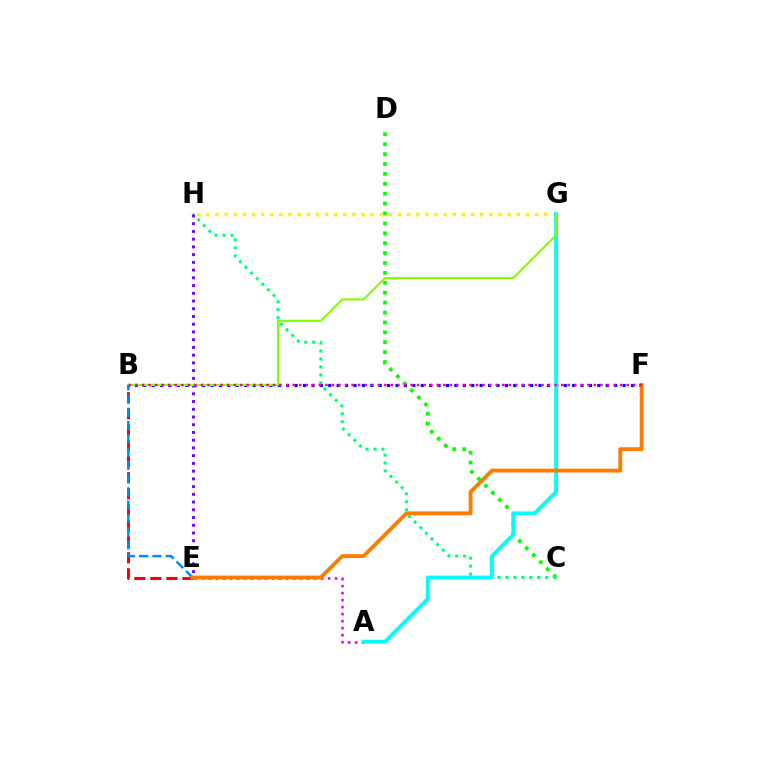{('B', 'F'): [{'color': '#0010ff', 'line_style': 'dotted', 'thickness': 2.28}, {'color': '#ff0094', 'line_style': 'dotted', 'thickness': 1.78}], ('C', 'D'): [{'color': '#08ff00', 'line_style': 'dotted', 'thickness': 2.69}], ('A', 'E'): [{'color': '#ee00ff', 'line_style': 'dotted', 'thickness': 1.9}], ('B', 'E'): [{'color': '#ff0000', 'line_style': 'dashed', 'thickness': 2.18}, {'color': '#008cff', 'line_style': 'dashed', 'thickness': 1.8}], ('G', 'H'): [{'color': '#fcf500', 'line_style': 'dotted', 'thickness': 2.48}], ('C', 'H'): [{'color': '#00ff74', 'line_style': 'dotted', 'thickness': 2.16}], ('A', 'G'): [{'color': '#00fff6', 'line_style': 'solid', 'thickness': 2.76}], ('E', 'H'): [{'color': '#7200ff', 'line_style': 'dotted', 'thickness': 2.1}], ('B', 'G'): [{'color': '#84ff00', 'line_style': 'solid', 'thickness': 1.52}], ('E', 'F'): [{'color': '#ff7c00', 'line_style': 'solid', 'thickness': 2.77}]}